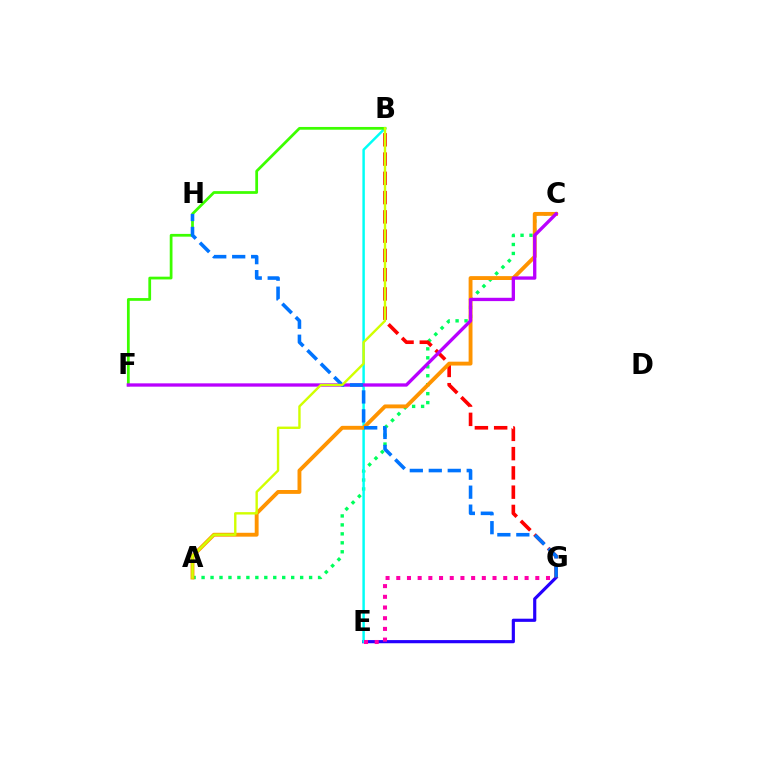{('E', 'G'): [{'color': '#2500ff', 'line_style': 'solid', 'thickness': 2.28}, {'color': '#ff00ac', 'line_style': 'dotted', 'thickness': 2.91}], ('A', 'C'): [{'color': '#00ff5c', 'line_style': 'dotted', 'thickness': 2.43}, {'color': '#ff9400', 'line_style': 'solid', 'thickness': 2.79}], ('B', 'G'): [{'color': '#ff0000', 'line_style': 'dashed', 'thickness': 2.62}], ('B', 'E'): [{'color': '#00fff6', 'line_style': 'solid', 'thickness': 1.77}], ('B', 'F'): [{'color': '#3dff00', 'line_style': 'solid', 'thickness': 1.98}], ('C', 'F'): [{'color': '#b900ff', 'line_style': 'solid', 'thickness': 2.39}], ('G', 'H'): [{'color': '#0074ff', 'line_style': 'dashed', 'thickness': 2.58}], ('A', 'B'): [{'color': '#d1ff00', 'line_style': 'solid', 'thickness': 1.72}]}